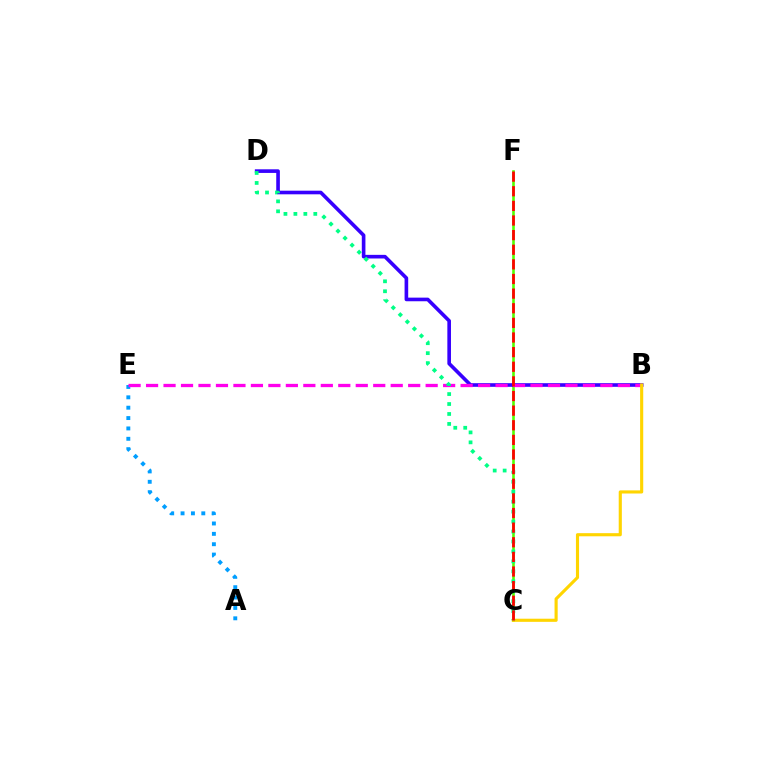{('C', 'F'): [{'color': '#4fff00', 'line_style': 'solid', 'thickness': 1.87}, {'color': '#ff0000', 'line_style': 'dashed', 'thickness': 1.99}], ('A', 'E'): [{'color': '#009eff', 'line_style': 'dotted', 'thickness': 2.82}], ('B', 'D'): [{'color': '#3700ff', 'line_style': 'solid', 'thickness': 2.61}], ('B', 'E'): [{'color': '#ff00ed', 'line_style': 'dashed', 'thickness': 2.37}], ('B', 'C'): [{'color': '#ffd500', 'line_style': 'solid', 'thickness': 2.25}], ('C', 'D'): [{'color': '#00ff86', 'line_style': 'dotted', 'thickness': 2.7}]}